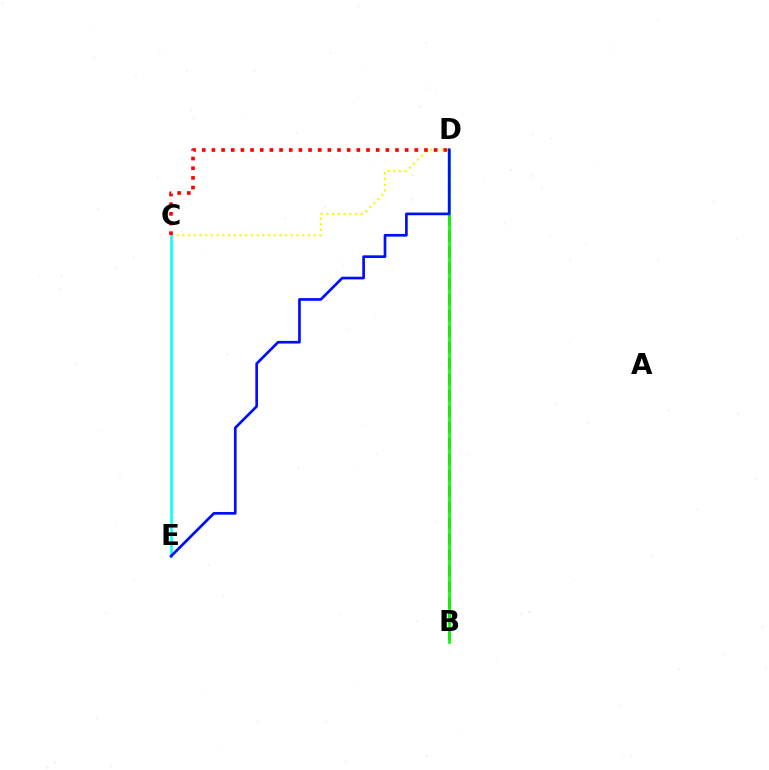{('B', 'D'): [{'color': '#ee00ff', 'line_style': 'dashed', 'thickness': 2.17}, {'color': '#08ff00', 'line_style': 'solid', 'thickness': 1.97}], ('C', 'D'): [{'color': '#fcf500', 'line_style': 'dotted', 'thickness': 1.55}, {'color': '#ff0000', 'line_style': 'dotted', 'thickness': 2.62}], ('C', 'E'): [{'color': '#00fff6', 'line_style': 'solid', 'thickness': 1.84}], ('D', 'E'): [{'color': '#0010ff', 'line_style': 'solid', 'thickness': 1.94}]}